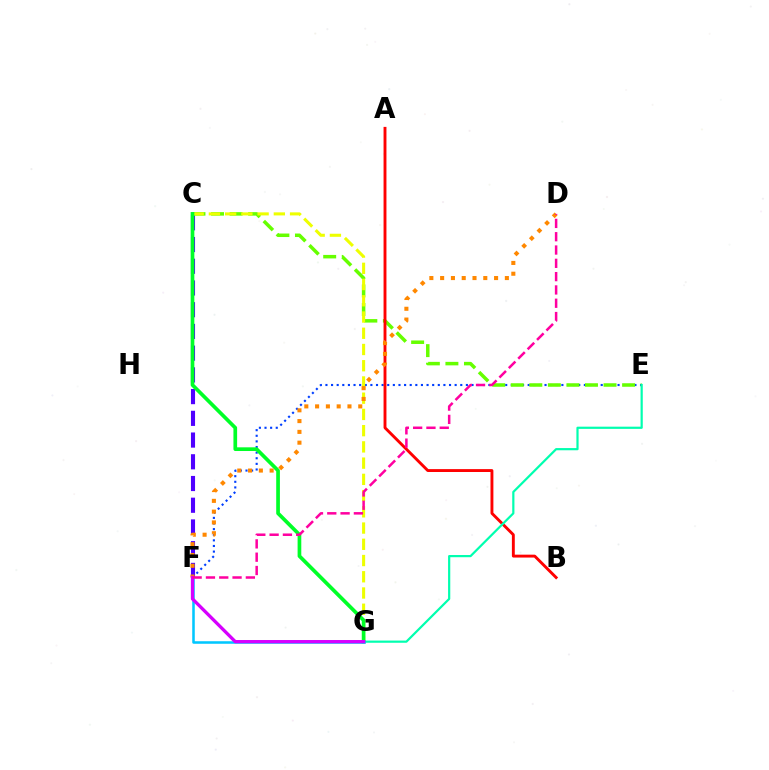{('C', 'F'): [{'color': '#4f00ff', 'line_style': 'dashed', 'thickness': 2.95}], ('E', 'F'): [{'color': '#003fff', 'line_style': 'dotted', 'thickness': 1.53}], ('C', 'E'): [{'color': '#66ff00', 'line_style': 'dashed', 'thickness': 2.52}], ('C', 'G'): [{'color': '#eeff00', 'line_style': 'dashed', 'thickness': 2.21}, {'color': '#00ff27', 'line_style': 'solid', 'thickness': 2.65}], ('A', 'B'): [{'color': '#ff0000', 'line_style': 'solid', 'thickness': 2.08}], ('E', 'G'): [{'color': '#00ffaf', 'line_style': 'solid', 'thickness': 1.59}], ('D', 'F'): [{'color': '#ff8800', 'line_style': 'dotted', 'thickness': 2.93}, {'color': '#ff00a0', 'line_style': 'dashed', 'thickness': 1.81}], ('F', 'G'): [{'color': '#00c7ff', 'line_style': 'solid', 'thickness': 1.83}, {'color': '#d600ff', 'line_style': 'solid', 'thickness': 2.37}]}